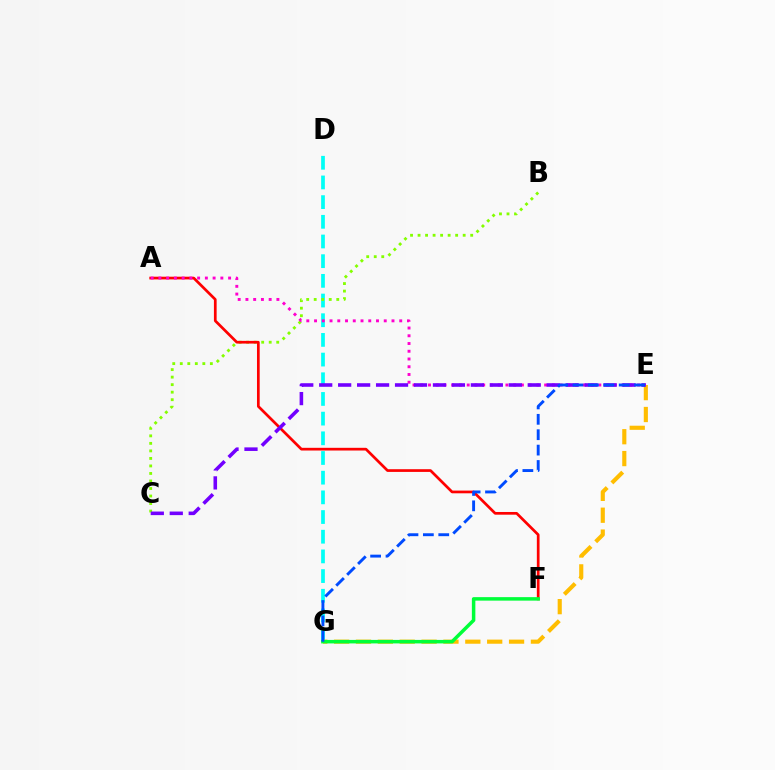{('D', 'G'): [{'color': '#00fff6', 'line_style': 'dashed', 'thickness': 2.67}], ('B', 'C'): [{'color': '#84ff00', 'line_style': 'dotted', 'thickness': 2.04}], ('A', 'F'): [{'color': '#ff0000', 'line_style': 'solid', 'thickness': 1.95}], ('A', 'E'): [{'color': '#ff00cf', 'line_style': 'dotted', 'thickness': 2.1}], ('E', 'G'): [{'color': '#ffbd00', 'line_style': 'dashed', 'thickness': 2.97}, {'color': '#004bff', 'line_style': 'dashed', 'thickness': 2.09}], ('C', 'E'): [{'color': '#7200ff', 'line_style': 'dashed', 'thickness': 2.58}], ('F', 'G'): [{'color': '#00ff39', 'line_style': 'solid', 'thickness': 2.52}]}